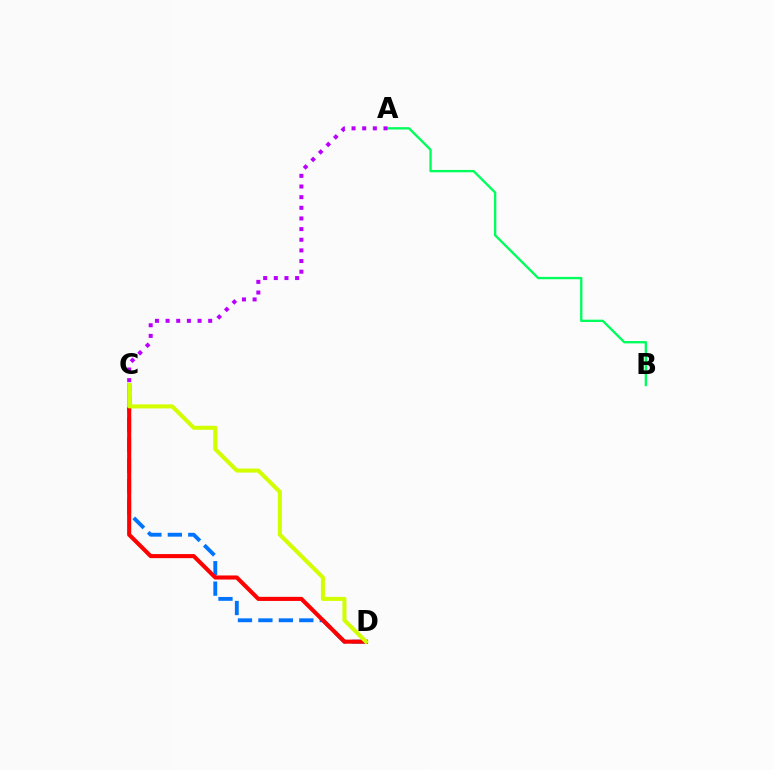{('C', 'D'): [{'color': '#0074ff', 'line_style': 'dashed', 'thickness': 2.78}, {'color': '#ff0000', 'line_style': 'solid', 'thickness': 2.94}, {'color': '#d1ff00', 'line_style': 'solid', 'thickness': 2.91}], ('A', 'B'): [{'color': '#00ff5c', 'line_style': 'solid', 'thickness': 1.69}], ('A', 'C'): [{'color': '#b900ff', 'line_style': 'dotted', 'thickness': 2.89}]}